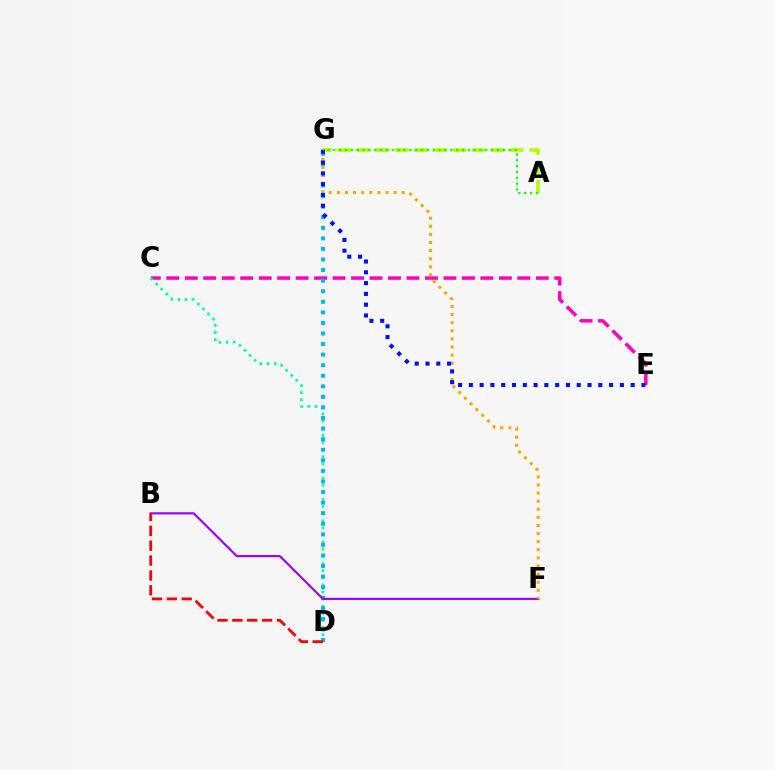{('C', 'E'): [{'color': '#ff00bd', 'line_style': 'dashed', 'thickness': 2.51}], ('C', 'D'): [{'color': '#00ff9d', 'line_style': 'dotted', 'thickness': 1.94}], ('D', 'G'): [{'color': '#00b5ff', 'line_style': 'dotted', 'thickness': 2.87}], ('B', 'F'): [{'color': '#9b00ff', 'line_style': 'solid', 'thickness': 1.56}], ('A', 'G'): [{'color': '#b3ff00', 'line_style': 'dashed', 'thickness': 2.6}, {'color': '#08ff00', 'line_style': 'dotted', 'thickness': 1.59}], ('F', 'G'): [{'color': '#ffa500', 'line_style': 'dotted', 'thickness': 2.2}], ('B', 'D'): [{'color': '#ff0000', 'line_style': 'dashed', 'thickness': 2.02}], ('E', 'G'): [{'color': '#0010ff', 'line_style': 'dotted', 'thickness': 2.93}]}